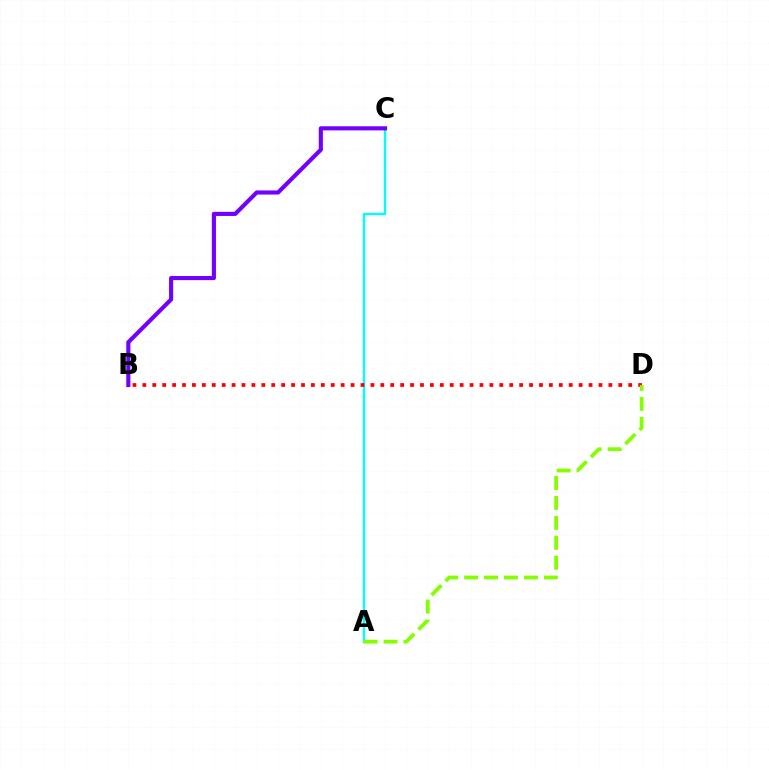{('A', 'C'): [{'color': '#00fff6', 'line_style': 'solid', 'thickness': 1.7}], ('B', 'C'): [{'color': '#7200ff', 'line_style': 'solid', 'thickness': 2.97}], ('B', 'D'): [{'color': '#ff0000', 'line_style': 'dotted', 'thickness': 2.69}], ('A', 'D'): [{'color': '#84ff00', 'line_style': 'dashed', 'thickness': 2.71}]}